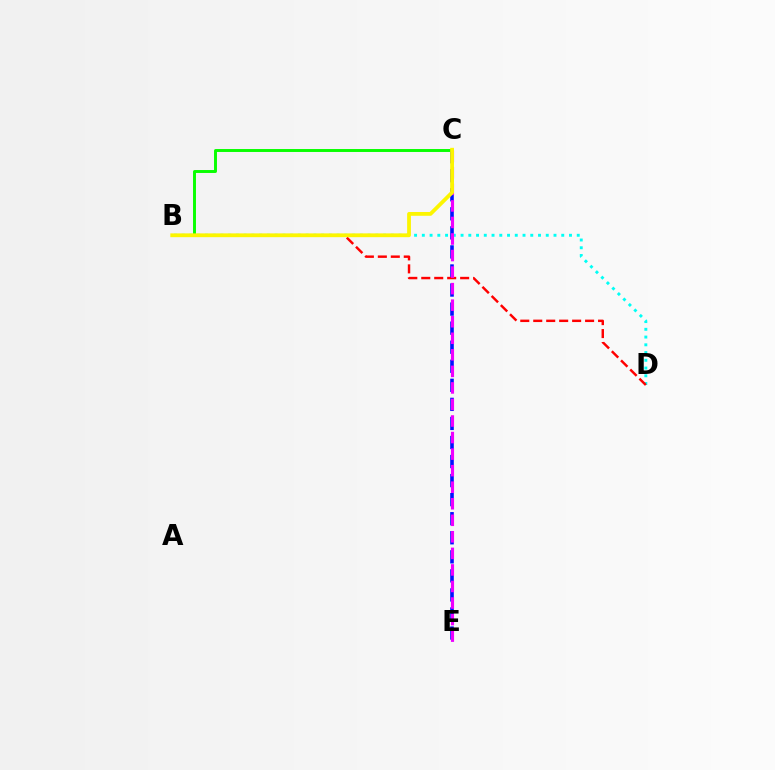{('C', 'E'): [{'color': '#0010ff', 'line_style': 'dashed', 'thickness': 2.59}, {'color': '#ee00ff', 'line_style': 'dashed', 'thickness': 2.25}], ('B', 'D'): [{'color': '#00fff6', 'line_style': 'dotted', 'thickness': 2.1}, {'color': '#ff0000', 'line_style': 'dashed', 'thickness': 1.76}], ('B', 'C'): [{'color': '#08ff00', 'line_style': 'solid', 'thickness': 2.12}, {'color': '#fcf500', 'line_style': 'solid', 'thickness': 2.73}]}